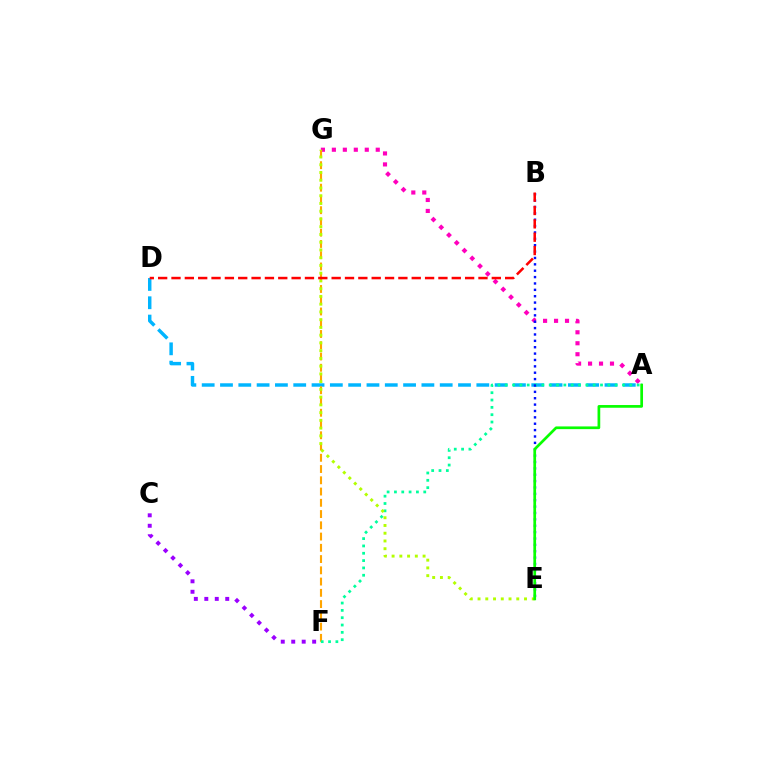{('A', 'G'): [{'color': '#ff00bd', 'line_style': 'dotted', 'thickness': 2.98}], ('A', 'D'): [{'color': '#00b5ff', 'line_style': 'dashed', 'thickness': 2.49}], ('F', 'G'): [{'color': '#ffa500', 'line_style': 'dashed', 'thickness': 1.53}], ('C', 'F'): [{'color': '#9b00ff', 'line_style': 'dotted', 'thickness': 2.84}], ('A', 'F'): [{'color': '#00ff9d', 'line_style': 'dotted', 'thickness': 1.99}], ('B', 'E'): [{'color': '#0010ff', 'line_style': 'dotted', 'thickness': 1.73}], ('E', 'G'): [{'color': '#b3ff00', 'line_style': 'dotted', 'thickness': 2.1}], ('B', 'D'): [{'color': '#ff0000', 'line_style': 'dashed', 'thickness': 1.81}], ('A', 'E'): [{'color': '#08ff00', 'line_style': 'solid', 'thickness': 1.95}]}